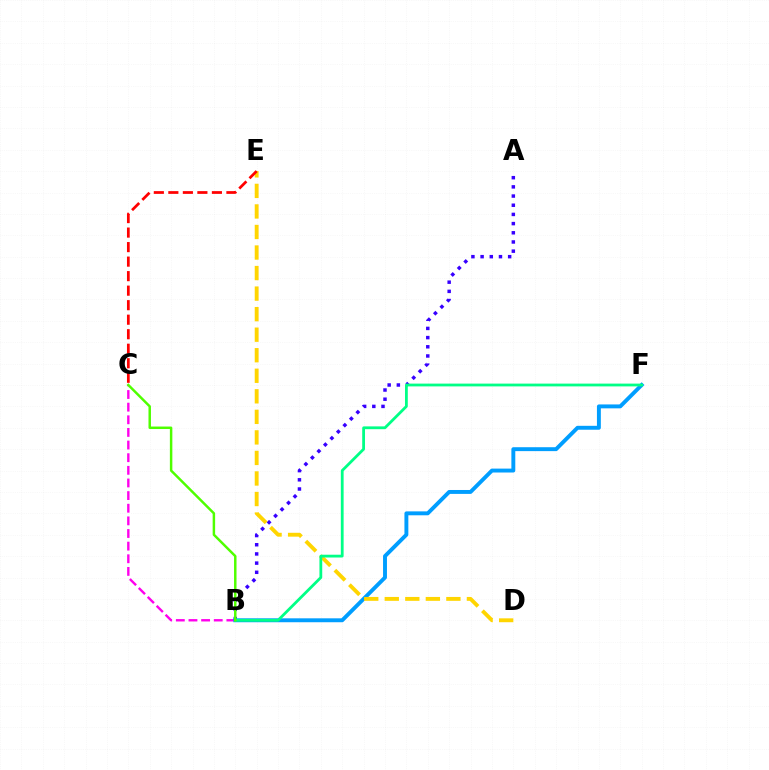{('B', 'C'): [{'color': '#ff00ed', 'line_style': 'dashed', 'thickness': 1.72}, {'color': '#4fff00', 'line_style': 'solid', 'thickness': 1.78}], ('A', 'B'): [{'color': '#3700ff', 'line_style': 'dotted', 'thickness': 2.5}], ('B', 'F'): [{'color': '#009eff', 'line_style': 'solid', 'thickness': 2.82}, {'color': '#00ff86', 'line_style': 'solid', 'thickness': 2.01}], ('D', 'E'): [{'color': '#ffd500', 'line_style': 'dashed', 'thickness': 2.79}], ('C', 'E'): [{'color': '#ff0000', 'line_style': 'dashed', 'thickness': 1.97}]}